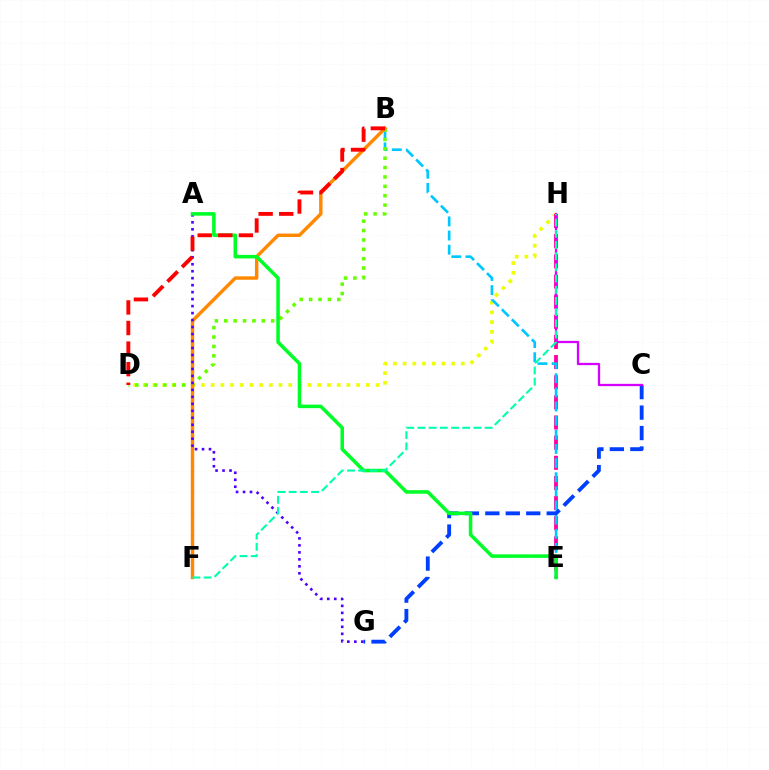{('D', 'H'): [{'color': '#eeff00', 'line_style': 'dotted', 'thickness': 2.63}], ('E', 'H'): [{'color': '#ff00a0', 'line_style': 'dashed', 'thickness': 2.74}], ('B', 'E'): [{'color': '#00c7ff', 'line_style': 'dashed', 'thickness': 1.92}], ('C', 'G'): [{'color': '#003fff', 'line_style': 'dashed', 'thickness': 2.78}], ('B', 'D'): [{'color': '#66ff00', 'line_style': 'dotted', 'thickness': 2.55}, {'color': '#ff0000', 'line_style': 'dashed', 'thickness': 2.8}], ('C', 'H'): [{'color': '#d600ff', 'line_style': 'solid', 'thickness': 1.64}], ('B', 'F'): [{'color': '#ff8800', 'line_style': 'solid', 'thickness': 2.46}], ('A', 'G'): [{'color': '#4f00ff', 'line_style': 'dotted', 'thickness': 1.9}], ('A', 'E'): [{'color': '#00ff27', 'line_style': 'solid', 'thickness': 2.55}], ('F', 'H'): [{'color': '#00ffaf', 'line_style': 'dashed', 'thickness': 1.52}]}